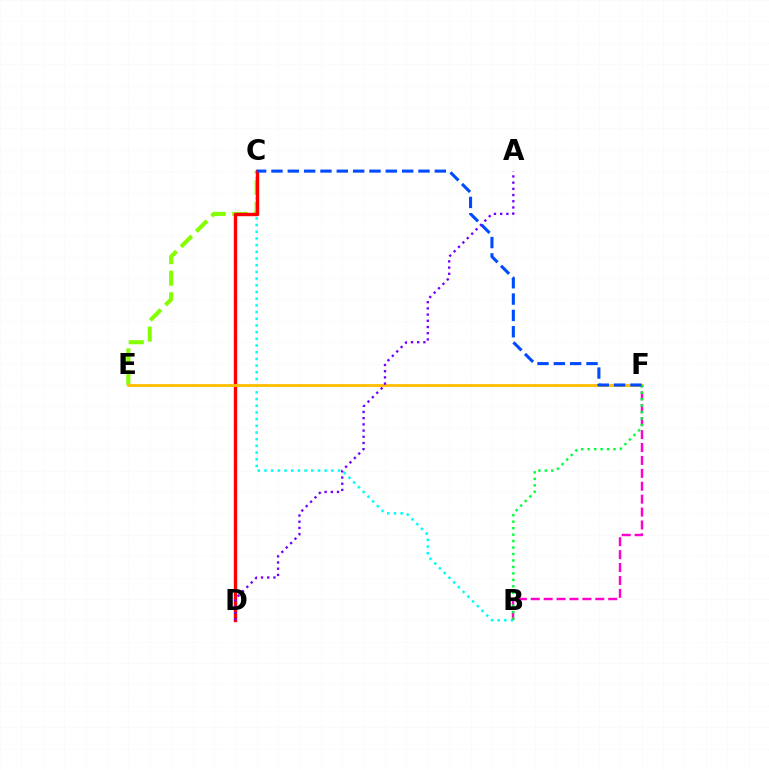{('C', 'E'): [{'color': '#84ff00', 'line_style': 'dashed', 'thickness': 2.93}], ('B', 'C'): [{'color': '#00fff6', 'line_style': 'dotted', 'thickness': 1.82}], ('C', 'D'): [{'color': '#ff0000', 'line_style': 'solid', 'thickness': 2.43}], ('B', 'F'): [{'color': '#ff00cf', 'line_style': 'dashed', 'thickness': 1.75}, {'color': '#00ff39', 'line_style': 'dotted', 'thickness': 1.76}], ('E', 'F'): [{'color': '#ffbd00', 'line_style': 'solid', 'thickness': 2.01}], ('A', 'D'): [{'color': '#7200ff', 'line_style': 'dotted', 'thickness': 1.69}], ('C', 'F'): [{'color': '#004bff', 'line_style': 'dashed', 'thickness': 2.22}]}